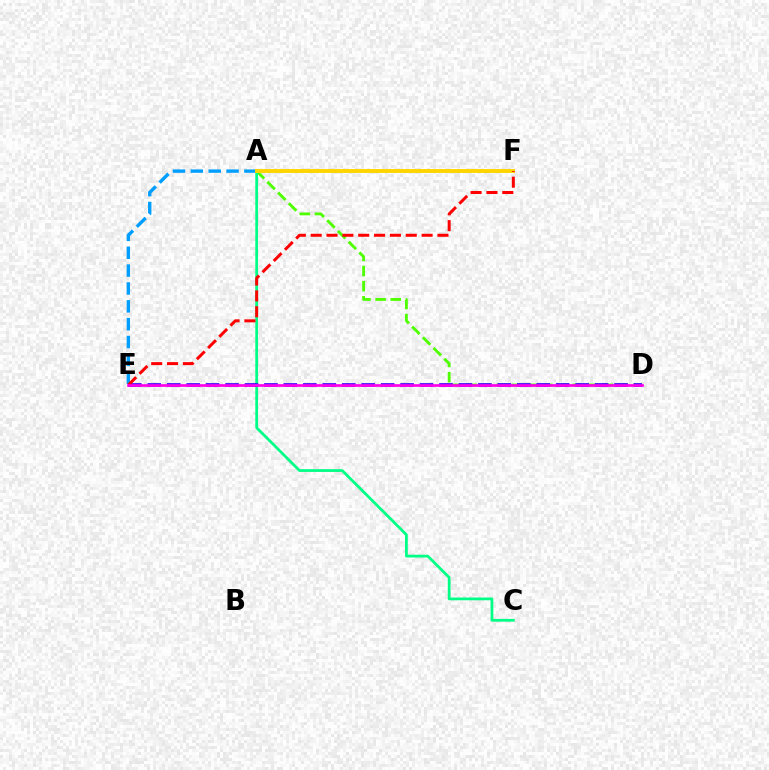{('A', 'E'): [{'color': '#009eff', 'line_style': 'dashed', 'thickness': 2.43}], ('A', 'D'): [{'color': '#4fff00', 'line_style': 'dashed', 'thickness': 2.06}], ('A', 'C'): [{'color': '#00ff86', 'line_style': 'solid', 'thickness': 1.99}], ('A', 'F'): [{'color': '#ffd500', 'line_style': 'solid', 'thickness': 2.82}], ('D', 'E'): [{'color': '#3700ff', 'line_style': 'dashed', 'thickness': 2.64}, {'color': '#ff00ed', 'line_style': 'solid', 'thickness': 1.93}], ('E', 'F'): [{'color': '#ff0000', 'line_style': 'dashed', 'thickness': 2.15}]}